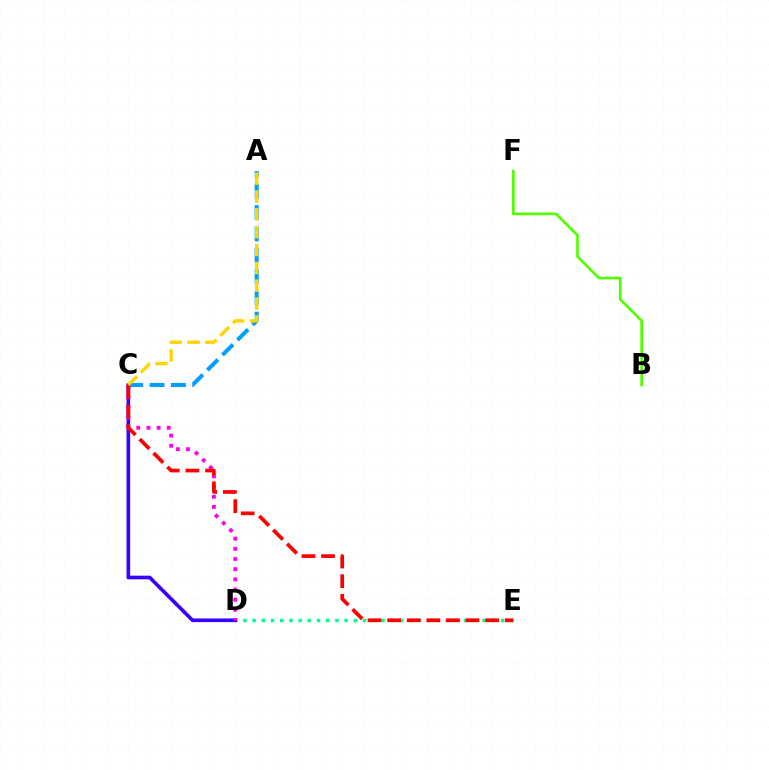{('A', 'C'): [{'color': '#009eff', 'line_style': 'dashed', 'thickness': 2.9}, {'color': '#ffd500', 'line_style': 'dashed', 'thickness': 2.42}], ('B', 'F'): [{'color': '#4fff00', 'line_style': 'solid', 'thickness': 1.93}], ('D', 'E'): [{'color': '#00ff86', 'line_style': 'dotted', 'thickness': 2.5}], ('C', 'D'): [{'color': '#3700ff', 'line_style': 'solid', 'thickness': 2.63}, {'color': '#ff00ed', 'line_style': 'dotted', 'thickness': 2.76}], ('C', 'E'): [{'color': '#ff0000', 'line_style': 'dashed', 'thickness': 2.66}]}